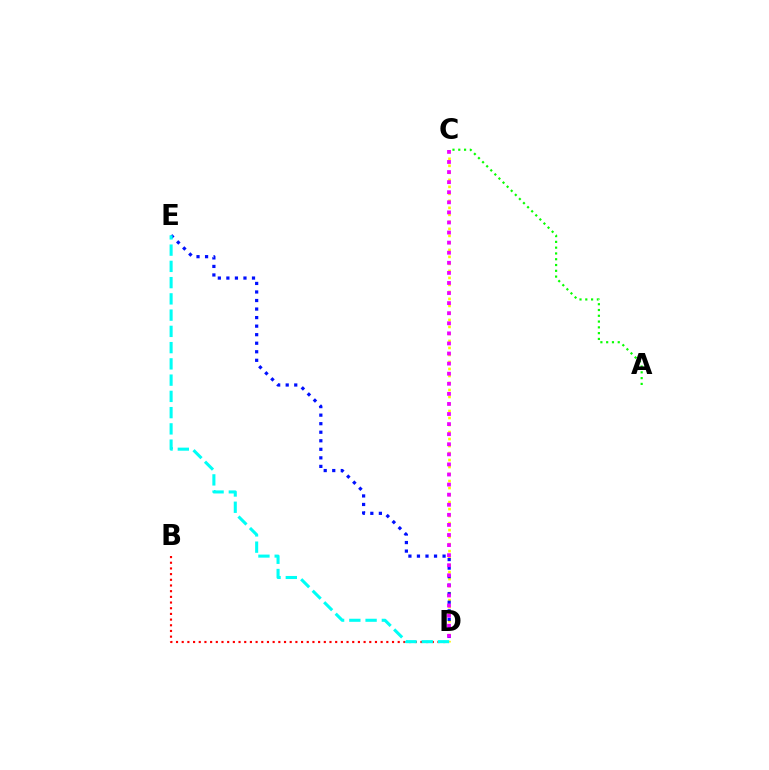{('B', 'D'): [{'color': '#ff0000', 'line_style': 'dotted', 'thickness': 1.54}], ('C', 'D'): [{'color': '#fcf500', 'line_style': 'dotted', 'thickness': 1.9}, {'color': '#ee00ff', 'line_style': 'dotted', 'thickness': 2.74}], ('D', 'E'): [{'color': '#0010ff', 'line_style': 'dotted', 'thickness': 2.32}, {'color': '#00fff6', 'line_style': 'dashed', 'thickness': 2.21}], ('A', 'C'): [{'color': '#08ff00', 'line_style': 'dotted', 'thickness': 1.57}]}